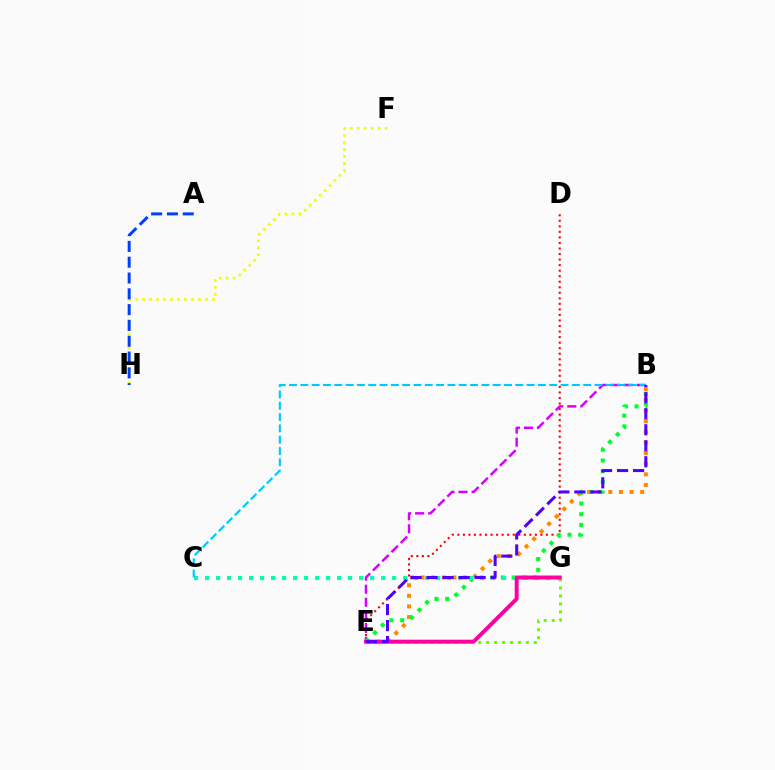{('D', 'E'): [{'color': '#ff0000', 'line_style': 'dotted', 'thickness': 1.5}], ('F', 'H'): [{'color': '#eeff00', 'line_style': 'dotted', 'thickness': 1.9}], ('B', 'E'): [{'color': '#d600ff', 'line_style': 'dashed', 'thickness': 1.77}, {'color': '#ff8800', 'line_style': 'dotted', 'thickness': 2.89}, {'color': '#00ff27', 'line_style': 'dotted', 'thickness': 2.92}, {'color': '#4f00ff', 'line_style': 'dashed', 'thickness': 2.18}], ('A', 'H'): [{'color': '#003fff', 'line_style': 'dashed', 'thickness': 2.15}], ('C', 'G'): [{'color': '#00ffaf', 'line_style': 'dotted', 'thickness': 2.99}], ('E', 'G'): [{'color': '#66ff00', 'line_style': 'dotted', 'thickness': 2.16}, {'color': '#ff00a0', 'line_style': 'solid', 'thickness': 2.83}], ('B', 'C'): [{'color': '#00c7ff', 'line_style': 'dashed', 'thickness': 1.54}]}